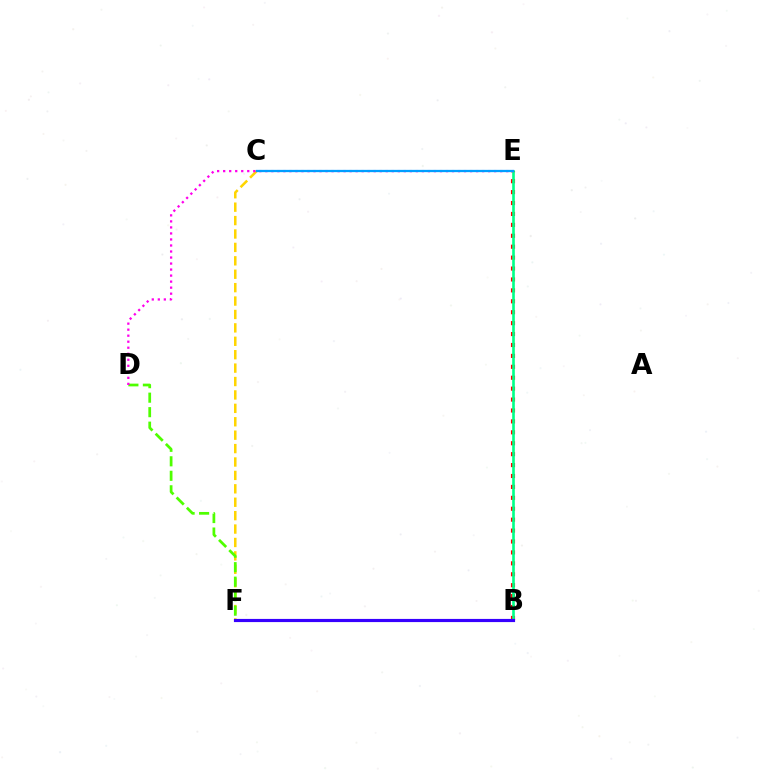{('B', 'E'): [{'color': '#ff0000', 'line_style': 'dotted', 'thickness': 2.97}, {'color': '#00ff86', 'line_style': 'solid', 'thickness': 1.89}], ('C', 'F'): [{'color': '#ffd500', 'line_style': 'dashed', 'thickness': 1.82}], ('D', 'F'): [{'color': '#4fff00', 'line_style': 'dashed', 'thickness': 1.97}], ('D', 'E'): [{'color': '#ff00ed', 'line_style': 'dotted', 'thickness': 1.64}], ('B', 'F'): [{'color': '#3700ff', 'line_style': 'solid', 'thickness': 2.28}], ('C', 'E'): [{'color': '#009eff', 'line_style': 'solid', 'thickness': 1.64}]}